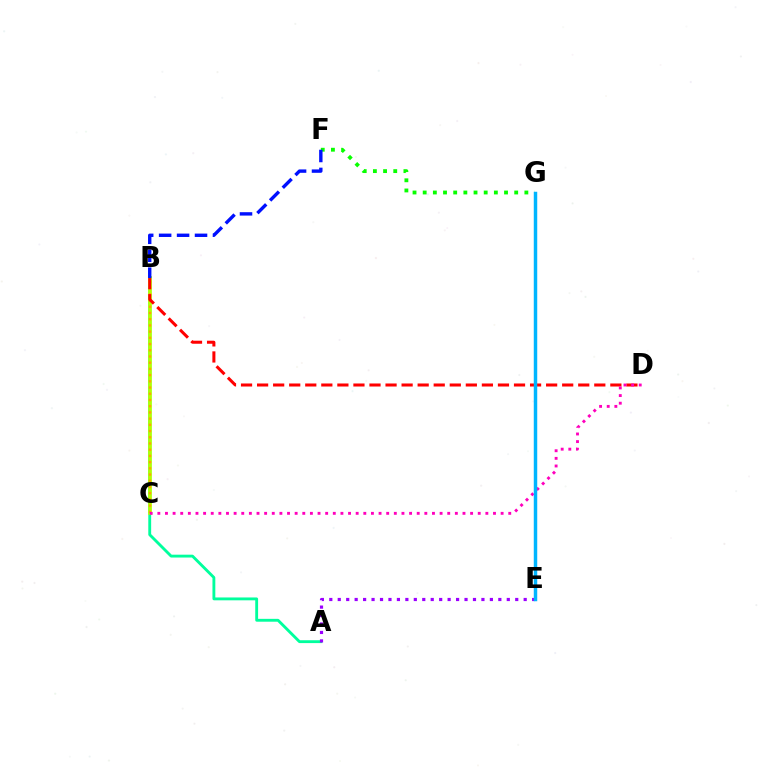{('A', 'B'): [{'color': '#00ff9d', 'line_style': 'solid', 'thickness': 2.06}], ('F', 'G'): [{'color': '#08ff00', 'line_style': 'dotted', 'thickness': 2.76}], ('B', 'C'): [{'color': '#b3ff00', 'line_style': 'solid', 'thickness': 2.66}, {'color': '#ffa500', 'line_style': 'dotted', 'thickness': 1.69}], ('B', 'D'): [{'color': '#ff0000', 'line_style': 'dashed', 'thickness': 2.18}], ('A', 'E'): [{'color': '#9b00ff', 'line_style': 'dotted', 'thickness': 2.3}], ('C', 'D'): [{'color': '#ff00bd', 'line_style': 'dotted', 'thickness': 2.07}], ('E', 'G'): [{'color': '#00b5ff', 'line_style': 'solid', 'thickness': 2.49}], ('B', 'F'): [{'color': '#0010ff', 'line_style': 'dashed', 'thickness': 2.44}]}